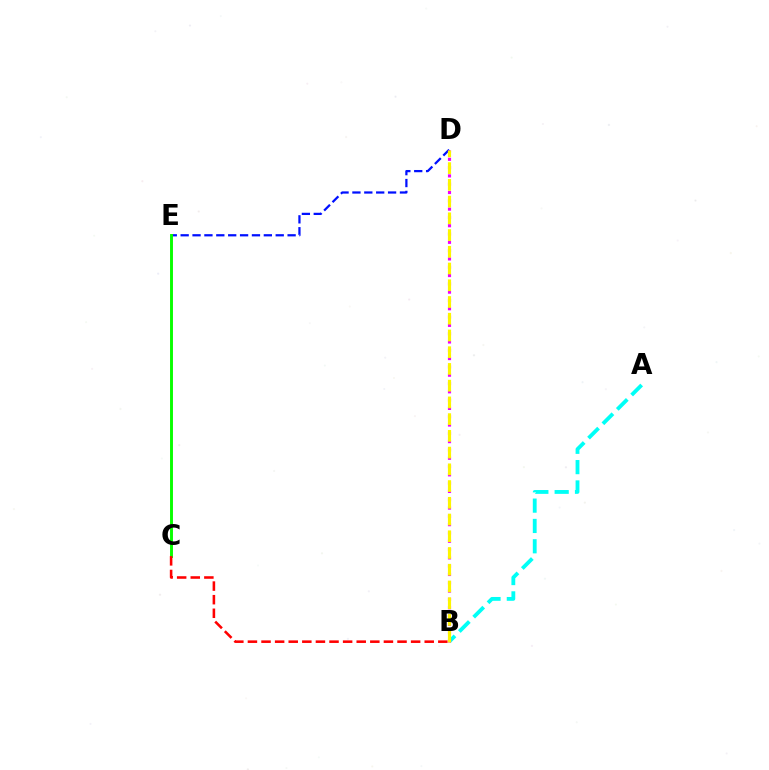{('A', 'B'): [{'color': '#00fff6', 'line_style': 'dashed', 'thickness': 2.76}], ('D', 'E'): [{'color': '#0010ff', 'line_style': 'dashed', 'thickness': 1.61}], ('C', 'E'): [{'color': '#08ff00', 'line_style': 'solid', 'thickness': 2.1}], ('B', 'D'): [{'color': '#ee00ff', 'line_style': 'dotted', 'thickness': 2.26}, {'color': '#fcf500', 'line_style': 'dashed', 'thickness': 2.27}], ('B', 'C'): [{'color': '#ff0000', 'line_style': 'dashed', 'thickness': 1.85}]}